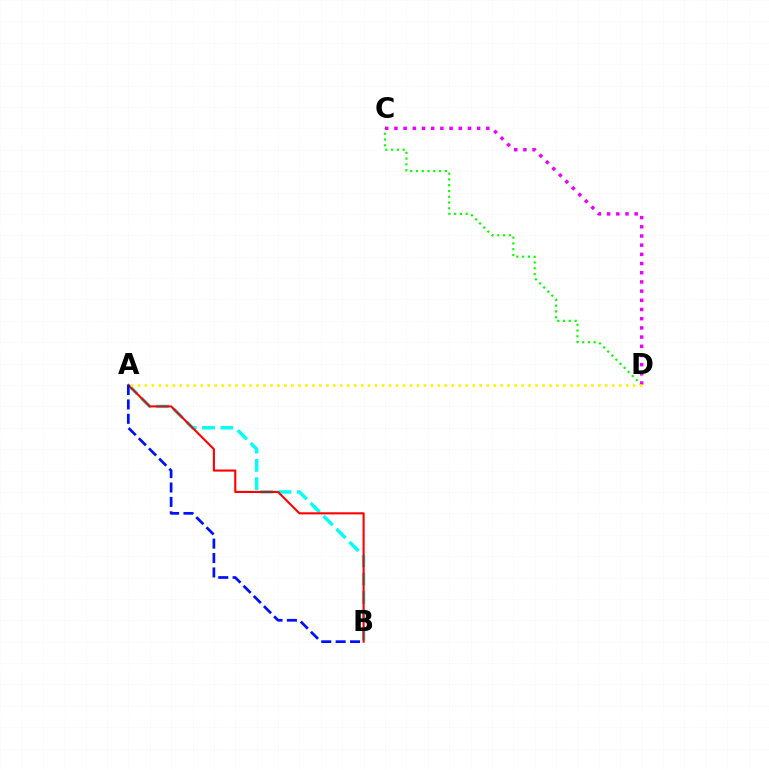{('C', 'D'): [{'color': '#08ff00', 'line_style': 'dotted', 'thickness': 1.57}, {'color': '#ee00ff', 'line_style': 'dotted', 'thickness': 2.5}], ('A', 'B'): [{'color': '#00fff6', 'line_style': 'dashed', 'thickness': 2.49}, {'color': '#ff0000', 'line_style': 'solid', 'thickness': 1.51}, {'color': '#0010ff', 'line_style': 'dashed', 'thickness': 1.96}], ('A', 'D'): [{'color': '#fcf500', 'line_style': 'dotted', 'thickness': 1.9}]}